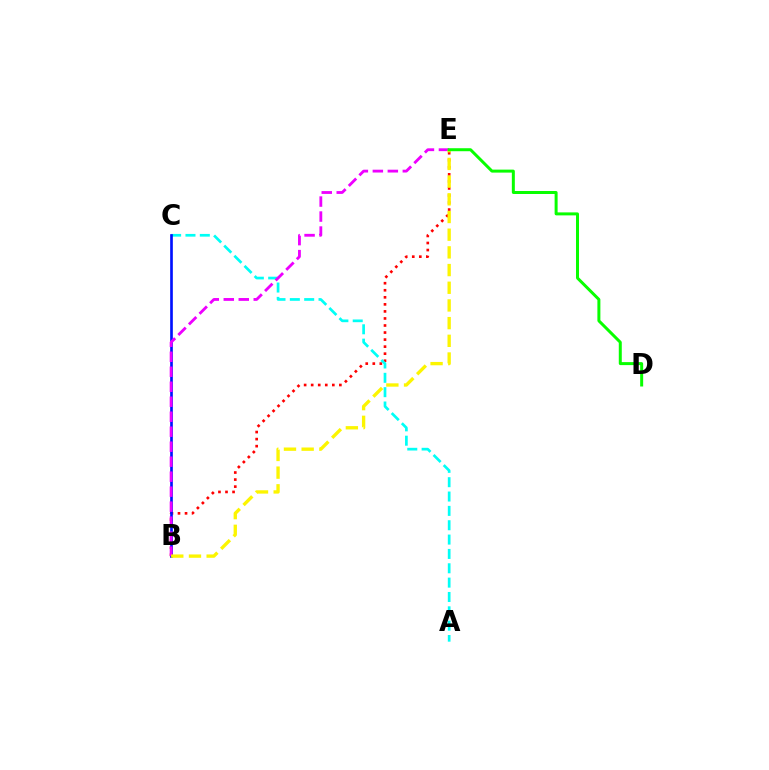{('B', 'E'): [{'color': '#ff0000', 'line_style': 'dotted', 'thickness': 1.91}, {'color': '#ee00ff', 'line_style': 'dashed', 'thickness': 2.04}, {'color': '#fcf500', 'line_style': 'dashed', 'thickness': 2.4}], ('A', 'C'): [{'color': '#00fff6', 'line_style': 'dashed', 'thickness': 1.95}], ('B', 'C'): [{'color': '#0010ff', 'line_style': 'solid', 'thickness': 1.92}], ('D', 'E'): [{'color': '#08ff00', 'line_style': 'solid', 'thickness': 2.15}]}